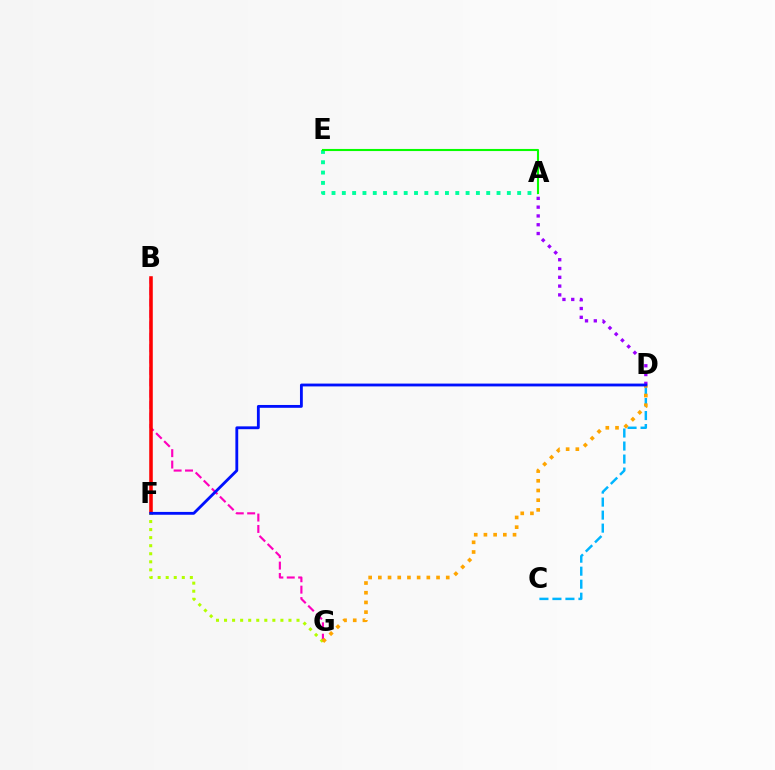{('B', 'G'): [{'color': '#ff00bd', 'line_style': 'dashed', 'thickness': 1.55}], ('A', 'E'): [{'color': '#00ff9d', 'line_style': 'dotted', 'thickness': 2.8}, {'color': '#08ff00', 'line_style': 'solid', 'thickness': 1.51}], ('A', 'D'): [{'color': '#9b00ff', 'line_style': 'dotted', 'thickness': 2.39}], ('B', 'F'): [{'color': '#ff0000', 'line_style': 'solid', 'thickness': 2.56}], ('F', 'G'): [{'color': '#b3ff00', 'line_style': 'dotted', 'thickness': 2.19}], ('C', 'D'): [{'color': '#00b5ff', 'line_style': 'dashed', 'thickness': 1.77}], ('D', 'G'): [{'color': '#ffa500', 'line_style': 'dotted', 'thickness': 2.64}], ('D', 'F'): [{'color': '#0010ff', 'line_style': 'solid', 'thickness': 2.04}]}